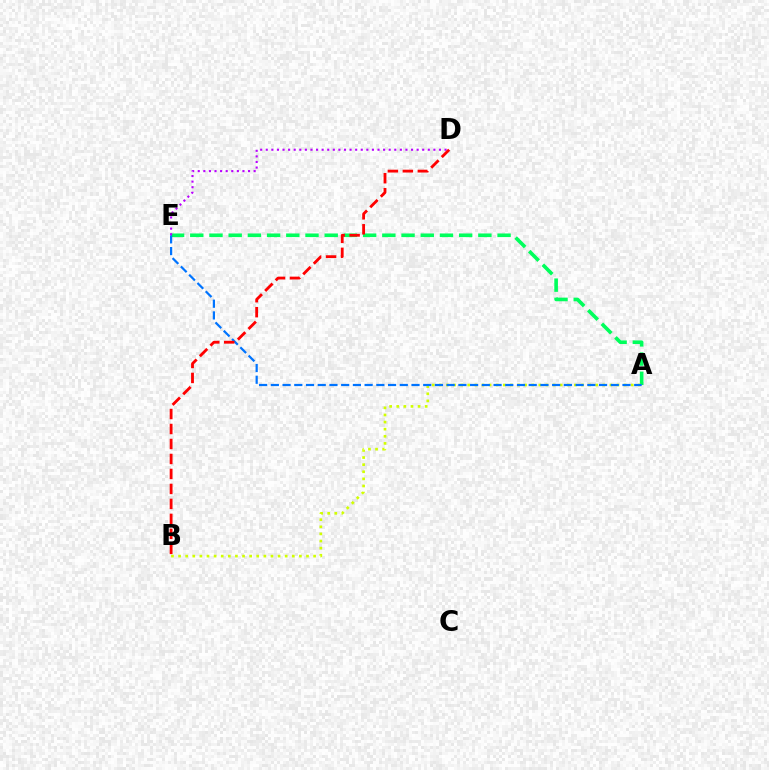{('A', 'E'): [{'color': '#00ff5c', 'line_style': 'dashed', 'thickness': 2.61}, {'color': '#0074ff', 'line_style': 'dashed', 'thickness': 1.59}], ('A', 'B'): [{'color': '#d1ff00', 'line_style': 'dotted', 'thickness': 1.93}], ('D', 'E'): [{'color': '#b900ff', 'line_style': 'dotted', 'thickness': 1.52}], ('B', 'D'): [{'color': '#ff0000', 'line_style': 'dashed', 'thickness': 2.04}]}